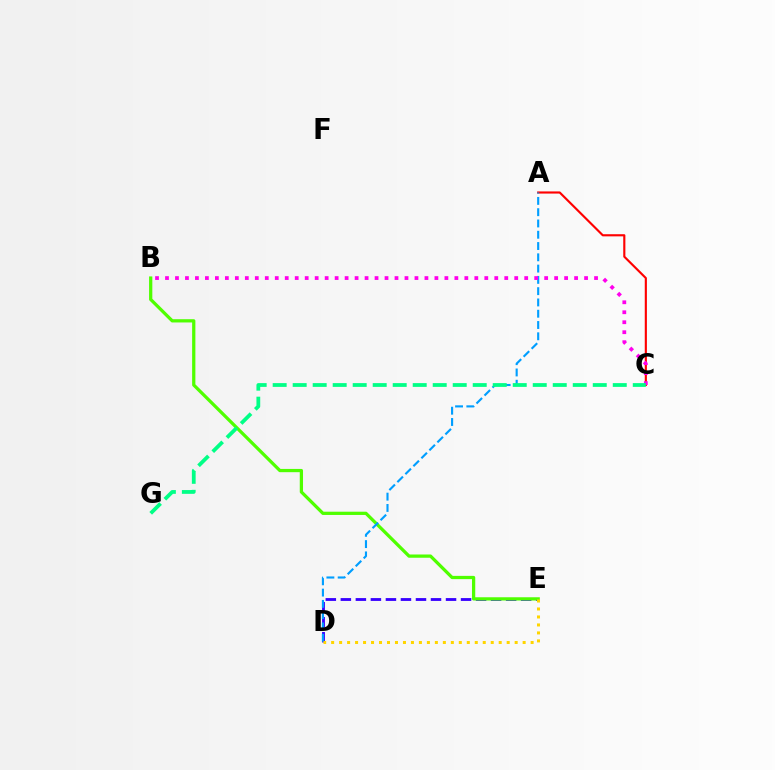{('A', 'C'): [{'color': '#ff0000', 'line_style': 'solid', 'thickness': 1.54}], ('D', 'E'): [{'color': '#3700ff', 'line_style': 'dashed', 'thickness': 2.04}, {'color': '#ffd500', 'line_style': 'dotted', 'thickness': 2.17}], ('B', 'E'): [{'color': '#4fff00', 'line_style': 'solid', 'thickness': 2.34}], ('A', 'D'): [{'color': '#009eff', 'line_style': 'dashed', 'thickness': 1.53}], ('B', 'C'): [{'color': '#ff00ed', 'line_style': 'dotted', 'thickness': 2.71}], ('C', 'G'): [{'color': '#00ff86', 'line_style': 'dashed', 'thickness': 2.72}]}